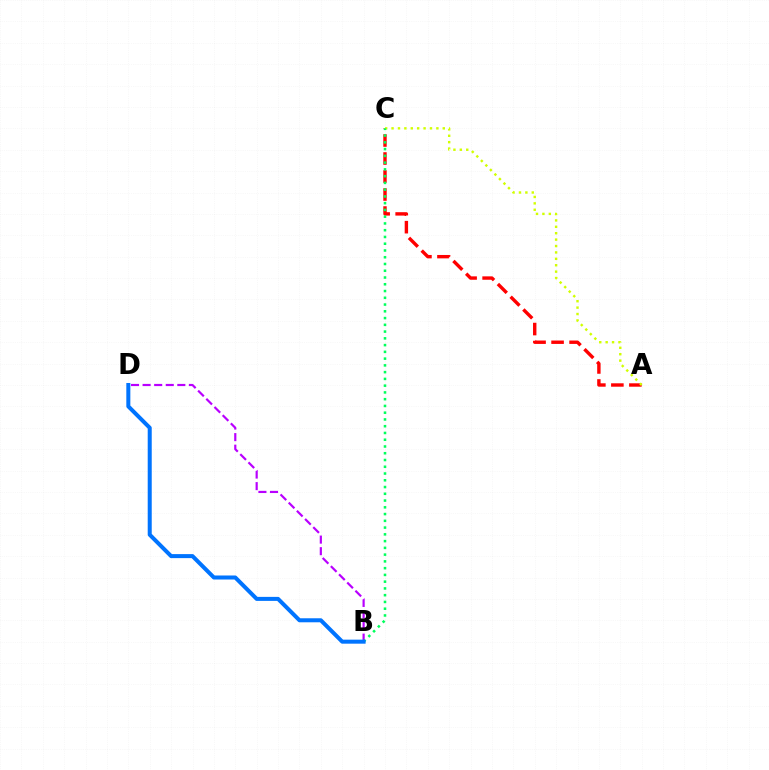{('A', 'C'): [{'color': '#ff0000', 'line_style': 'dashed', 'thickness': 2.45}, {'color': '#d1ff00', 'line_style': 'dotted', 'thickness': 1.74}], ('B', 'D'): [{'color': '#b900ff', 'line_style': 'dashed', 'thickness': 1.57}, {'color': '#0074ff', 'line_style': 'solid', 'thickness': 2.89}], ('B', 'C'): [{'color': '#00ff5c', 'line_style': 'dotted', 'thickness': 1.84}]}